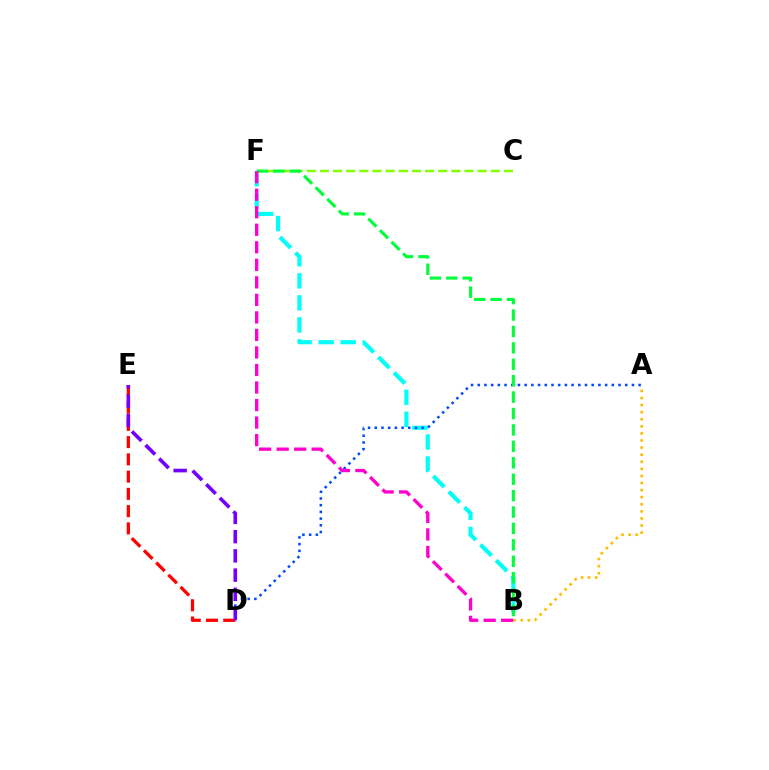{('C', 'F'): [{'color': '#84ff00', 'line_style': 'dashed', 'thickness': 1.79}], ('B', 'F'): [{'color': '#00fff6', 'line_style': 'dashed', 'thickness': 2.99}, {'color': '#00ff39', 'line_style': 'dashed', 'thickness': 2.23}, {'color': '#ff00cf', 'line_style': 'dashed', 'thickness': 2.38}], ('A', 'D'): [{'color': '#004bff', 'line_style': 'dotted', 'thickness': 1.82}], ('D', 'E'): [{'color': '#ff0000', 'line_style': 'dashed', 'thickness': 2.34}, {'color': '#7200ff', 'line_style': 'dashed', 'thickness': 2.61}], ('A', 'B'): [{'color': '#ffbd00', 'line_style': 'dotted', 'thickness': 1.92}]}